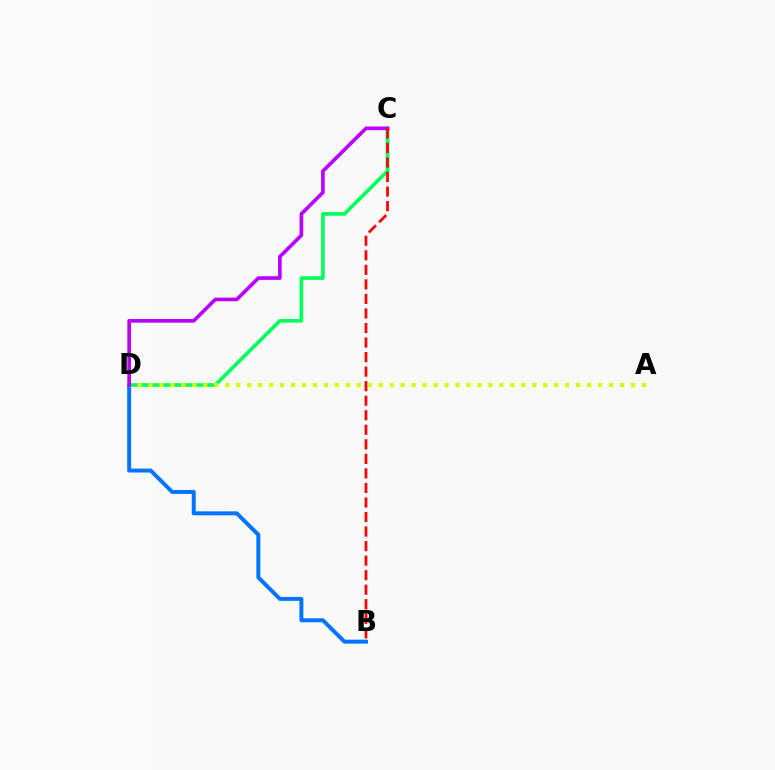{('B', 'D'): [{'color': '#0074ff', 'line_style': 'solid', 'thickness': 2.85}], ('C', 'D'): [{'color': '#00ff5c', 'line_style': 'solid', 'thickness': 2.64}, {'color': '#b900ff', 'line_style': 'solid', 'thickness': 2.63}], ('A', 'D'): [{'color': '#d1ff00', 'line_style': 'dotted', 'thickness': 2.98}], ('B', 'C'): [{'color': '#ff0000', 'line_style': 'dashed', 'thickness': 1.98}]}